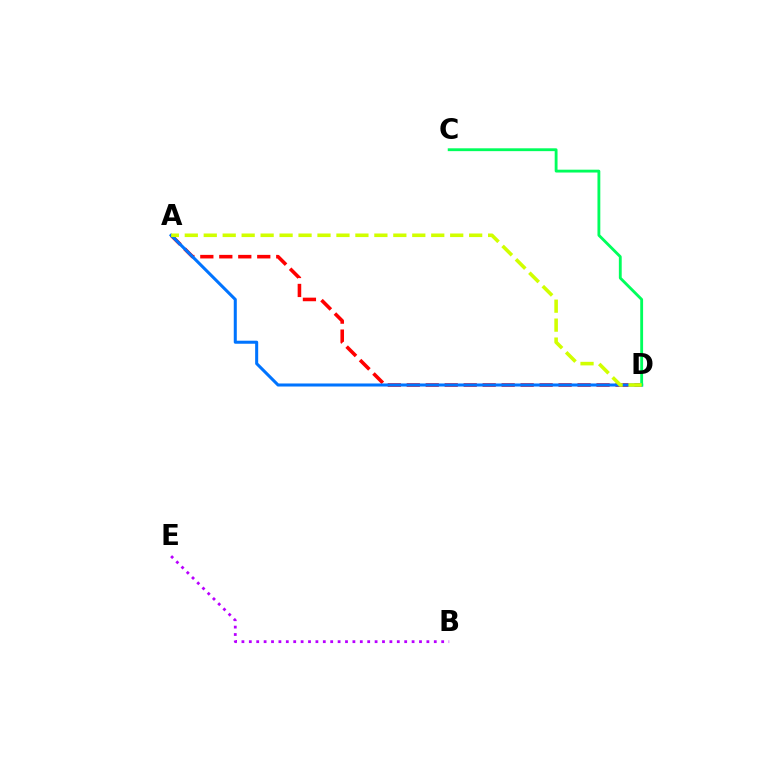{('A', 'D'): [{'color': '#ff0000', 'line_style': 'dashed', 'thickness': 2.58}, {'color': '#0074ff', 'line_style': 'solid', 'thickness': 2.19}, {'color': '#d1ff00', 'line_style': 'dashed', 'thickness': 2.58}], ('B', 'E'): [{'color': '#b900ff', 'line_style': 'dotted', 'thickness': 2.01}], ('C', 'D'): [{'color': '#00ff5c', 'line_style': 'solid', 'thickness': 2.05}]}